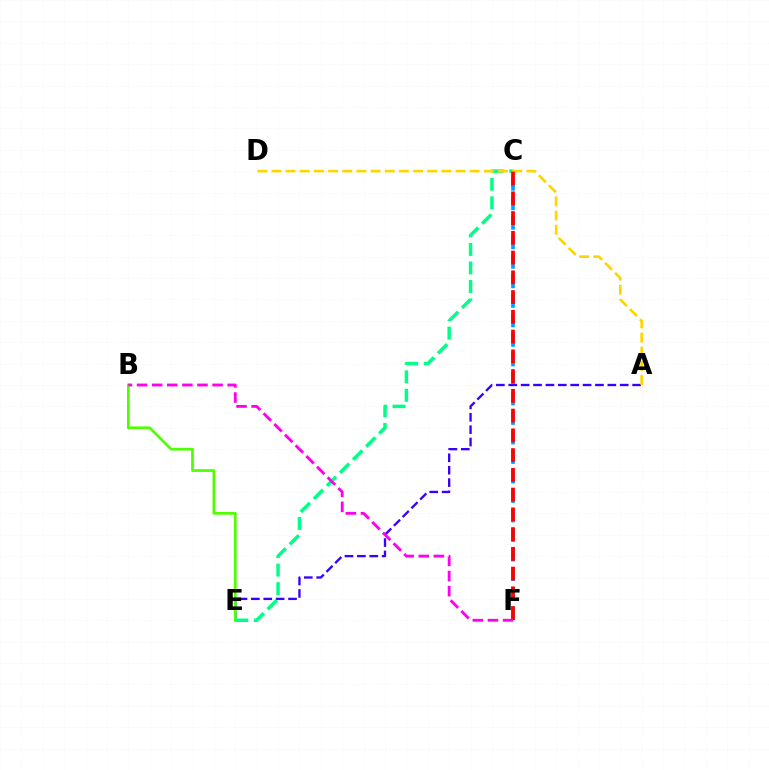{('C', 'F'): [{'color': '#009eff', 'line_style': 'dashed', 'thickness': 2.65}, {'color': '#ff0000', 'line_style': 'dashed', 'thickness': 2.68}], ('A', 'E'): [{'color': '#3700ff', 'line_style': 'dashed', 'thickness': 1.68}], ('B', 'E'): [{'color': '#4fff00', 'line_style': 'solid', 'thickness': 1.96}], ('C', 'E'): [{'color': '#00ff86', 'line_style': 'dashed', 'thickness': 2.51}], ('A', 'D'): [{'color': '#ffd500', 'line_style': 'dashed', 'thickness': 1.92}], ('B', 'F'): [{'color': '#ff00ed', 'line_style': 'dashed', 'thickness': 2.05}]}